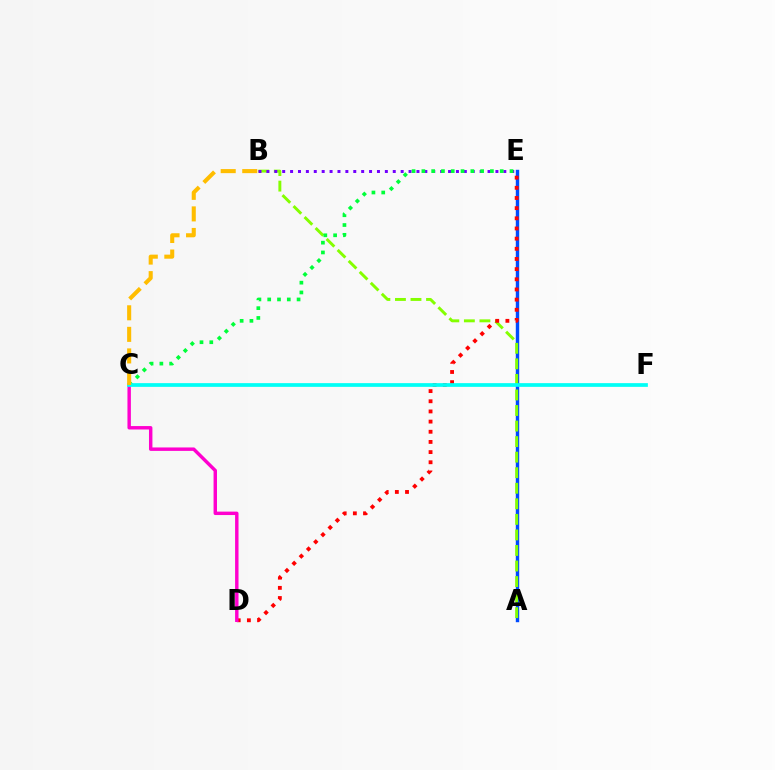{('A', 'E'): [{'color': '#004bff', 'line_style': 'solid', 'thickness': 2.46}], ('A', 'B'): [{'color': '#84ff00', 'line_style': 'dashed', 'thickness': 2.11}], ('B', 'E'): [{'color': '#7200ff', 'line_style': 'dotted', 'thickness': 2.15}], ('C', 'E'): [{'color': '#00ff39', 'line_style': 'dotted', 'thickness': 2.66}], ('D', 'E'): [{'color': '#ff0000', 'line_style': 'dotted', 'thickness': 2.76}], ('C', 'D'): [{'color': '#ff00cf', 'line_style': 'solid', 'thickness': 2.47}], ('C', 'F'): [{'color': '#00fff6', 'line_style': 'solid', 'thickness': 2.68}], ('B', 'C'): [{'color': '#ffbd00', 'line_style': 'dashed', 'thickness': 2.93}]}